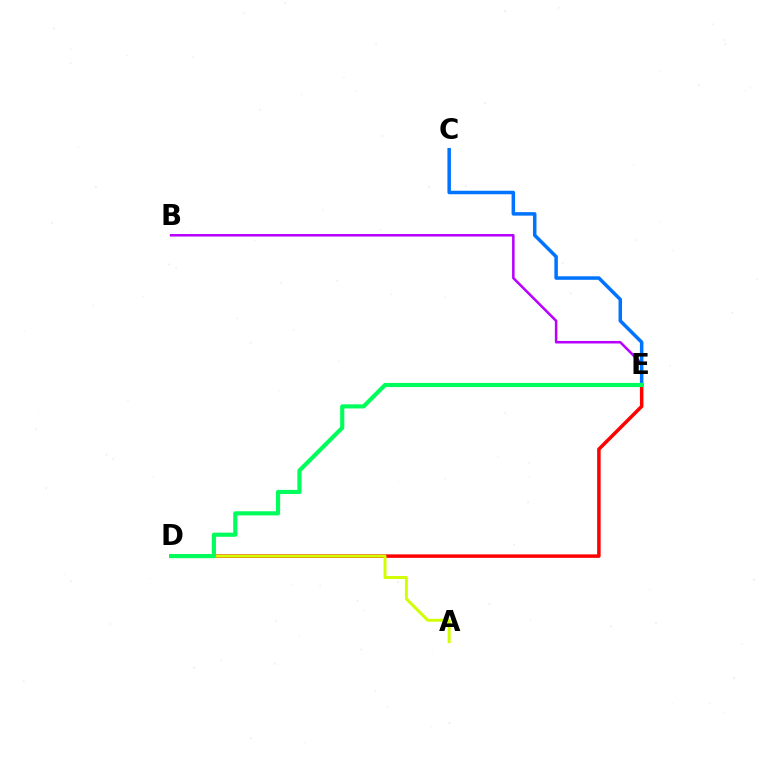{('B', 'E'): [{'color': '#b900ff', 'line_style': 'solid', 'thickness': 1.82}], ('D', 'E'): [{'color': '#ff0000', 'line_style': 'solid', 'thickness': 2.52}, {'color': '#00ff5c', 'line_style': 'solid', 'thickness': 2.99}], ('C', 'E'): [{'color': '#0074ff', 'line_style': 'solid', 'thickness': 2.53}], ('A', 'D'): [{'color': '#d1ff00', 'line_style': 'solid', 'thickness': 2.13}]}